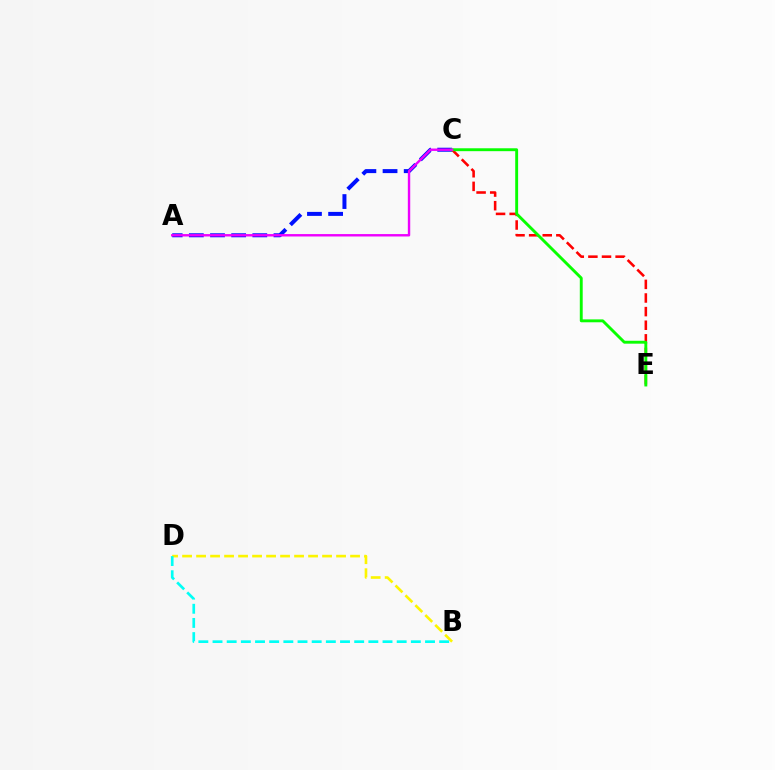{('B', 'D'): [{'color': '#fcf500', 'line_style': 'dashed', 'thickness': 1.9}, {'color': '#00fff6', 'line_style': 'dashed', 'thickness': 1.92}], ('A', 'C'): [{'color': '#0010ff', 'line_style': 'dashed', 'thickness': 2.87}, {'color': '#ee00ff', 'line_style': 'solid', 'thickness': 1.73}], ('C', 'E'): [{'color': '#ff0000', 'line_style': 'dashed', 'thickness': 1.85}, {'color': '#08ff00', 'line_style': 'solid', 'thickness': 2.08}]}